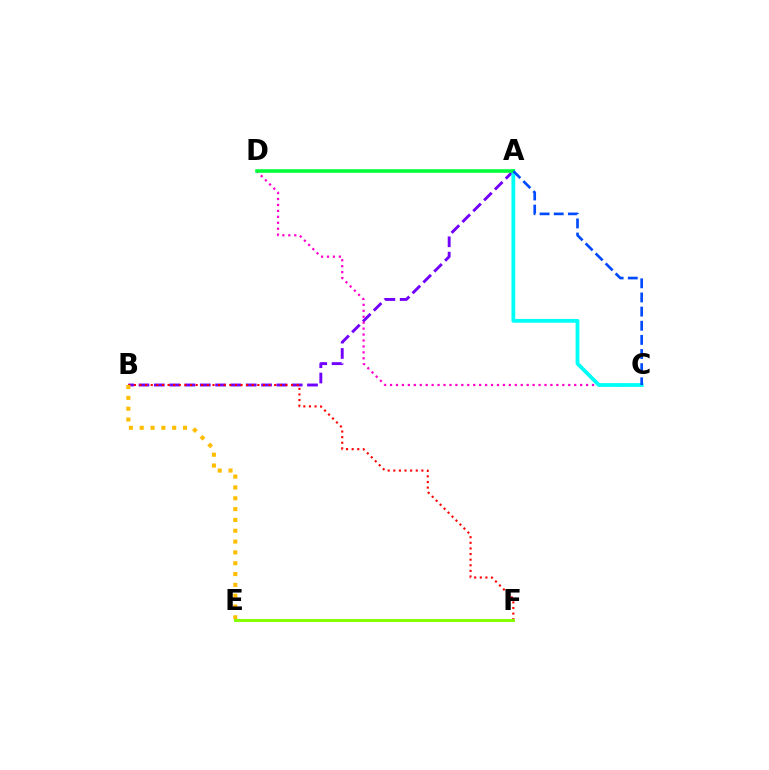{('A', 'B'): [{'color': '#7200ff', 'line_style': 'dashed', 'thickness': 2.08}], ('C', 'D'): [{'color': '#ff00cf', 'line_style': 'dotted', 'thickness': 1.61}], ('B', 'F'): [{'color': '#ff0000', 'line_style': 'dotted', 'thickness': 1.52}], ('A', 'C'): [{'color': '#00fff6', 'line_style': 'solid', 'thickness': 2.72}, {'color': '#004bff', 'line_style': 'dashed', 'thickness': 1.92}], ('B', 'E'): [{'color': '#ffbd00', 'line_style': 'dotted', 'thickness': 2.94}], ('A', 'D'): [{'color': '#00ff39', 'line_style': 'solid', 'thickness': 2.57}], ('E', 'F'): [{'color': '#84ff00', 'line_style': 'solid', 'thickness': 2.12}]}